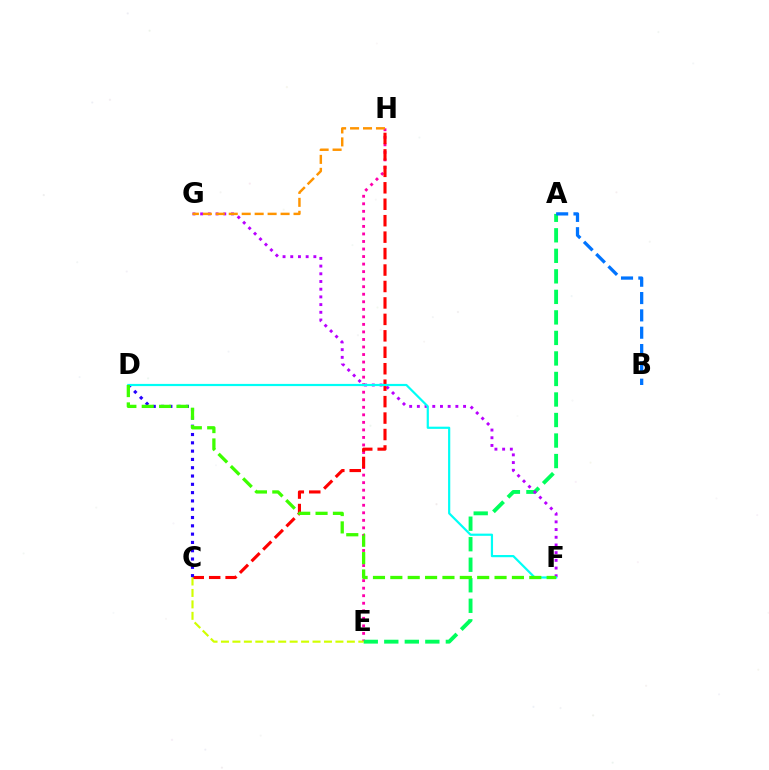{('E', 'H'): [{'color': '#ff00ac', 'line_style': 'dotted', 'thickness': 2.05}], ('A', 'E'): [{'color': '#00ff5c', 'line_style': 'dashed', 'thickness': 2.79}], ('A', 'B'): [{'color': '#0074ff', 'line_style': 'dashed', 'thickness': 2.35}], ('F', 'G'): [{'color': '#b900ff', 'line_style': 'dotted', 'thickness': 2.09}], ('C', 'H'): [{'color': '#ff0000', 'line_style': 'dashed', 'thickness': 2.23}], ('C', 'D'): [{'color': '#2500ff', 'line_style': 'dotted', 'thickness': 2.26}], ('D', 'F'): [{'color': '#00fff6', 'line_style': 'solid', 'thickness': 1.58}, {'color': '#3dff00', 'line_style': 'dashed', 'thickness': 2.36}], ('C', 'E'): [{'color': '#d1ff00', 'line_style': 'dashed', 'thickness': 1.55}], ('G', 'H'): [{'color': '#ff9400', 'line_style': 'dashed', 'thickness': 1.76}]}